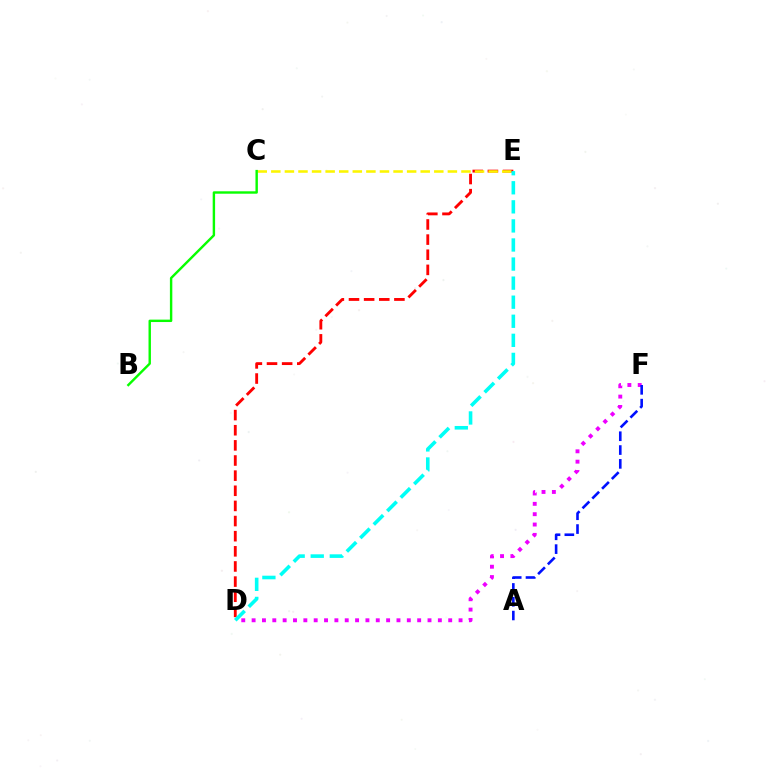{('D', 'F'): [{'color': '#ee00ff', 'line_style': 'dotted', 'thickness': 2.81}], ('D', 'E'): [{'color': '#ff0000', 'line_style': 'dashed', 'thickness': 2.06}, {'color': '#00fff6', 'line_style': 'dashed', 'thickness': 2.59}], ('C', 'E'): [{'color': '#fcf500', 'line_style': 'dashed', 'thickness': 1.85}], ('B', 'C'): [{'color': '#08ff00', 'line_style': 'solid', 'thickness': 1.74}], ('A', 'F'): [{'color': '#0010ff', 'line_style': 'dashed', 'thickness': 1.88}]}